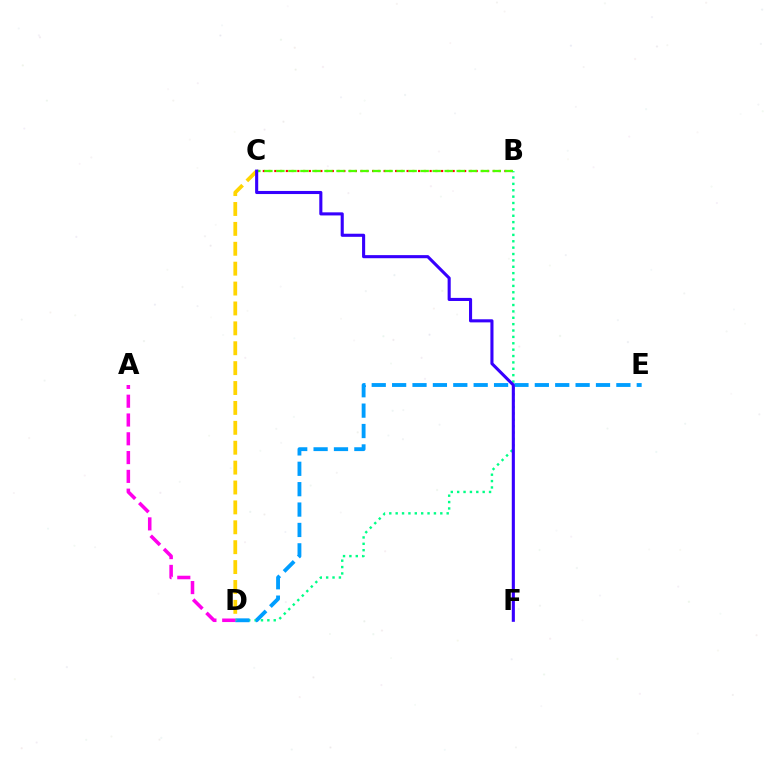{('B', 'C'): [{'color': '#ff0000', 'line_style': 'dotted', 'thickness': 1.56}, {'color': '#4fff00', 'line_style': 'dashed', 'thickness': 1.63}], ('B', 'D'): [{'color': '#00ff86', 'line_style': 'dotted', 'thickness': 1.73}], ('D', 'E'): [{'color': '#009eff', 'line_style': 'dashed', 'thickness': 2.77}], ('C', 'D'): [{'color': '#ffd500', 'line_style': 'dashed', 'thickness': 2.7}], ('C', 'F'): [{'color': '#3700ff', 'line_style': 'solid', 'thickness': 2.23}], ('A', 'D'): [{'color': '#ff00ed', 'line_style': 'dashed', 'thickness': 2.55}]}